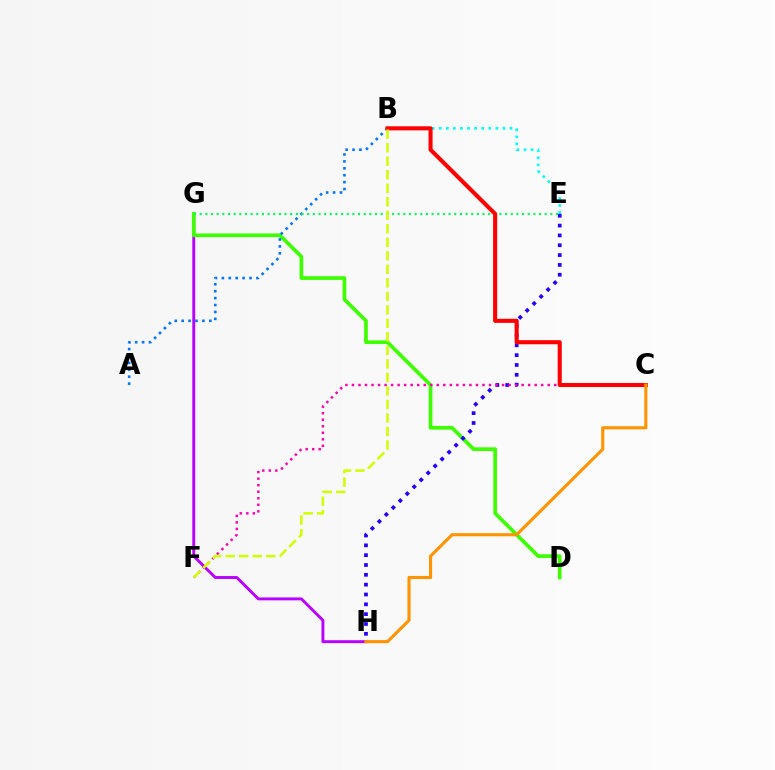{('G', 'H'): [{'color': '#b900ff', 'line_style': 'solid', 'thickness': 2.09}], ('B', 'E'): [{'color': '#00fff6', 'line_style': 'dotted', 'thickness': 1.92}], ('D', 'G'): [{'color': '#3dff00', 'line_style': 'solid', 'thickness': 2.65}], ('E', 'H'): [{'color': '#2500ff', 'line_style': 'dotted', 'thickness': 2.67}], ('A', 'B'): [{'color': '#0074ff', 'line_style': 'dotted', 'thickness': 1.88}], ('E', 'G'): [{'color': '#00ff5c', 'line_style': 'dotted', 'thickness': 1.54}], ('C', 'F'): [{'color': '#ff00ac', 'line_style': 'dotted', 'thickness': 1.77}], ('B', 'C'): [{'color': '#ff0000', 'line_style': 'solid', 'thickness': 2.93}], ('C', 'H'): [{'color': '#ff9400', 'line_style': 'solid', 'thickness': 2.24}], ('B', 'F'): [{'color': '#d1ff00', 'line_style': 'dashed', 'thickness': 1.84}]}